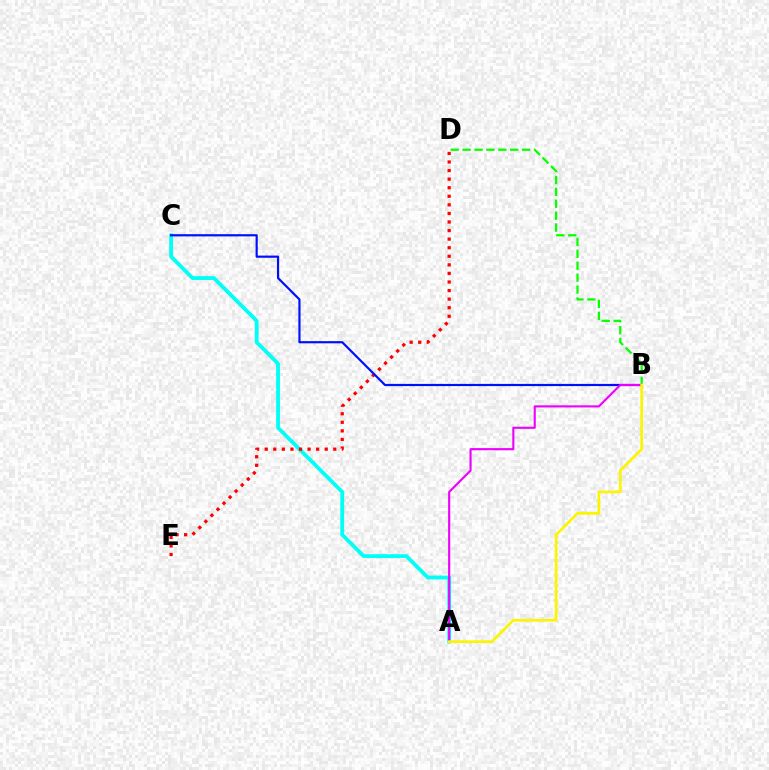{('B', 'D'): [{'color': '#08ff00', 'line_style': 'dashed', 'thickness': 1.62}], ('A', 'C'): [{'color': '#00fff6', 'line_style': 'solid', 'thickness': 2.75}], ('D', 'E'): [{'color': '#ff0000', 'line_style': 'dotted', 'thickness': 2.33}], ('B', 'C'): [{'color': '#0010ff', 'line_style': 'solid', 'thickness': 1.57}], ('A', 'B'): [{'color': '#ee00ff', 'line_style': 'solid', 'thickness': 1.52}, {'color': '#fcf500', 'line_style': 'solid', 'thickness': 1.95}]}